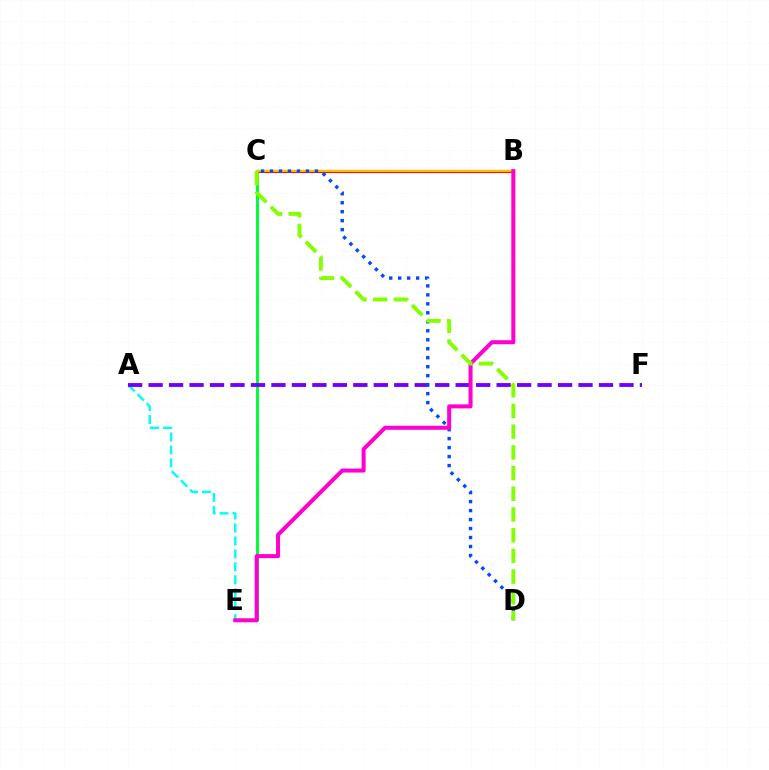{('C', 'E'): [{'color': '#00ff39', 'line_style': 'solid', 'thickness': 2.16}], ('B', 'C'): [{'color': '#ff0000', 'line_style': 'solid', 'thickness': 2.24}, {'color': '#ffbd00', 'line_style': 'solid', 'thickness': 1.55}], ('A', 'E'): [{'color': '#00fff6', 'line_style': 'dashed', 'thickness': 1.76}], ('A', 'F'): [{'color': '#7200ff', 'line_style': 'dashed', 'thickness': 2.78}], ('C', 'D'): [{'color': '#004bff', 'line_style': 'dotted', 'thickness': 2.44}, {'color': '#84ff00', 'line_style': 'dashed', 'thickness': 2.81}], ('B', 'E'): [{'color': '#ff00cf', 'line_style': 'solid', 'thickness': 2.9}]}